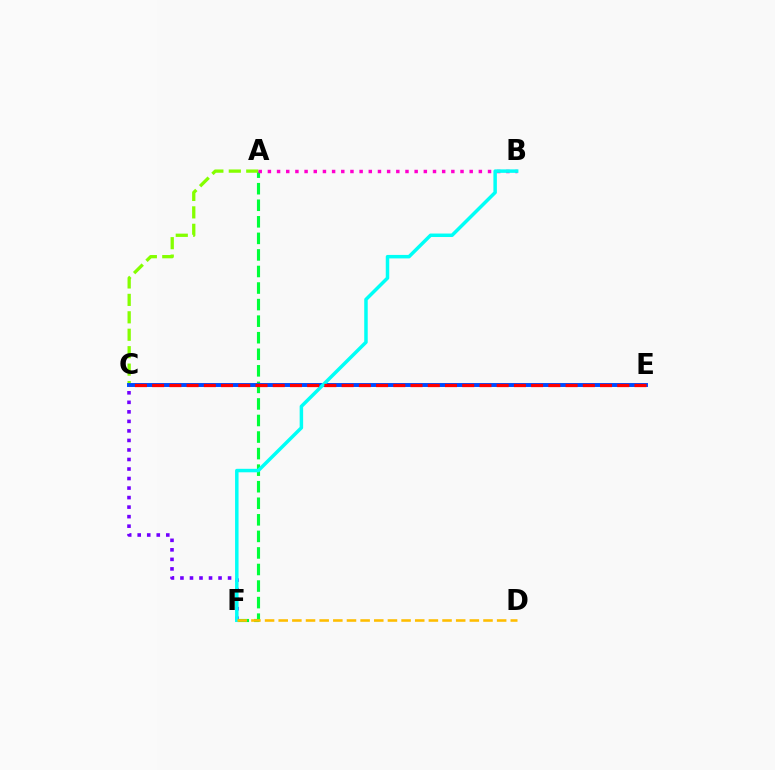{('A', 'F'): [{'color': '#00ff39', 'line_style': 'dashed', 'thickness': 2.25}], ('C', 'F'): [{'color': '#7200ff', 'line_style': 'dotted', 'thickness': 2.59}], ('A', 'C'): [{'color': '#84ff00', 'line_style': 'dashed', 'thickness': 2.37}], ('C', 'E'): [{'color': '#004bff', 'line_style': 'solid', 'thickness': 2.83}, {'color': '#ff0000', 'line_style': 'dashed', 'thickness': 2.34}], ('A', 'B'): [{'color': '#ff00cf', 'line_style': 'dotted', 'thickness': 2.49}], ('B', 'F'): [{'color': '#00fff6', 'line_style': 'solid', 'thickness': 2.51}], ('D', 'F'): [{'color': '#ffbd00', 'line_style': 'dashed', 'thickness': 1.85}]}